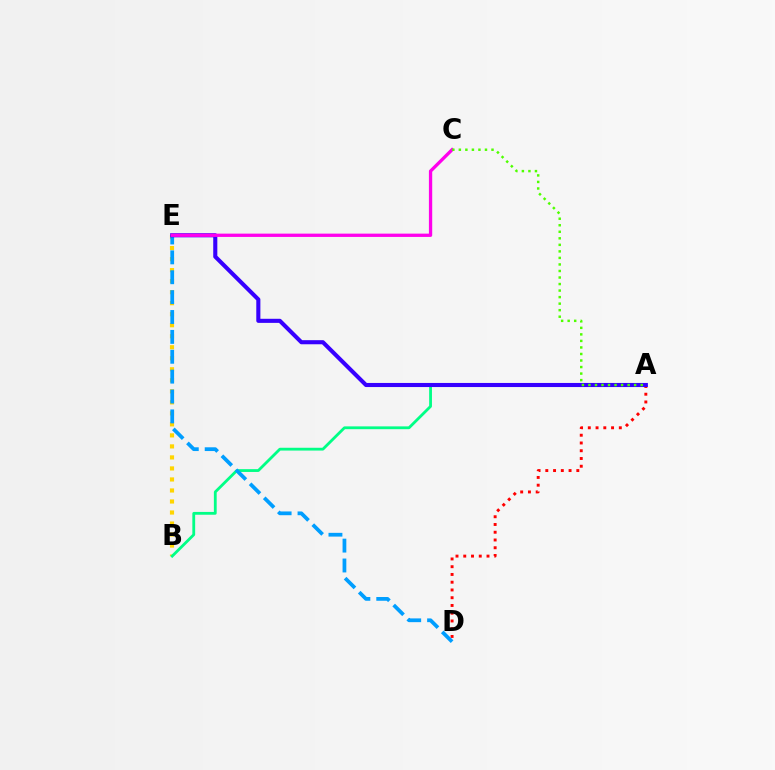{('B', 'E'): [{'color': '#ffd500', 'line_style': 'dotted', 'thickness': 2.99}], ('A', 'D'): [{'color': '#ff0000', 'line_style': 'dotted', 'thickness': 2.11}], ('A', 'B'): [{'color': '#00ff86', 'line_style': 'solid', 'thickness': 2.02}], ('D', 'E'): [{'color': '#009eff', 'line_style': 'dashed', 'thickness': 2.7}], ('A', 'E'): [{'color': '#3700ff', 'line_style': 'solid', 'thickness': 2.95}], ('C', 'E'): [{'color': '#ff00ed', 'line_style': 'solid', 'thickness': 2.38}], ('A', 'C'): [{'color': '#4fff00', 'line_style': 'dotted', 'thickness': 1.78}]}